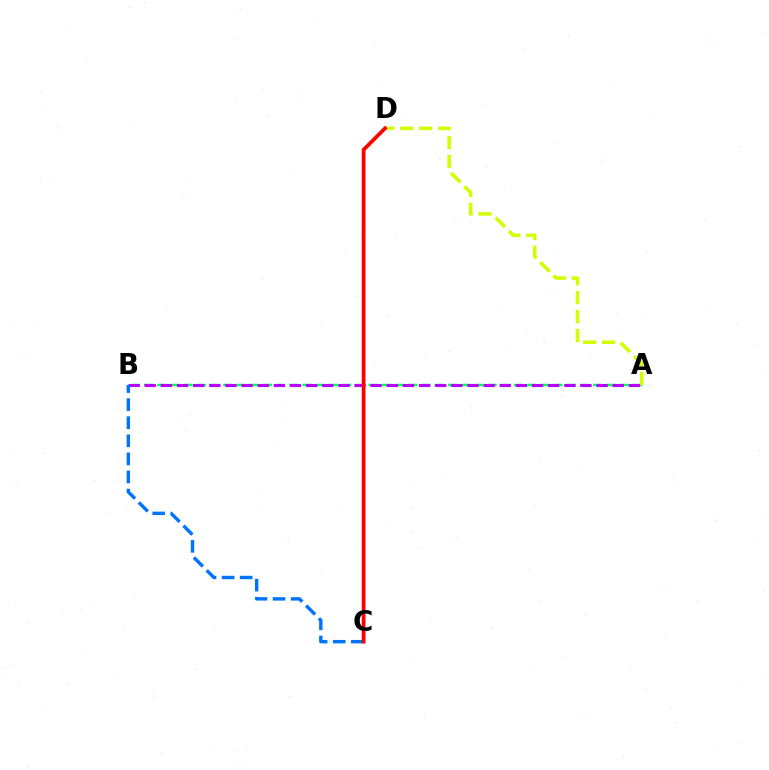{('A', 'B'): [{'color': '#00ff5c', 'line_style': 'dashed', 'thickness': 1.79}, {'color': '#b900ff', 'line_style': 'dashed', 'thickness': 2.19}], ('B', 'C'): [{'color': '#0074ff', 'line_style': 'dashed', 'thickness': 2.46}], ('A', 'D'): [{'color': '#d1ff00', 'line_style': 'dashed', 'thickness': 2.57}], ('C', 'D'): [{'color': '#ff0000', 'line_style': 'solid', 'thickness': 2.7}]}